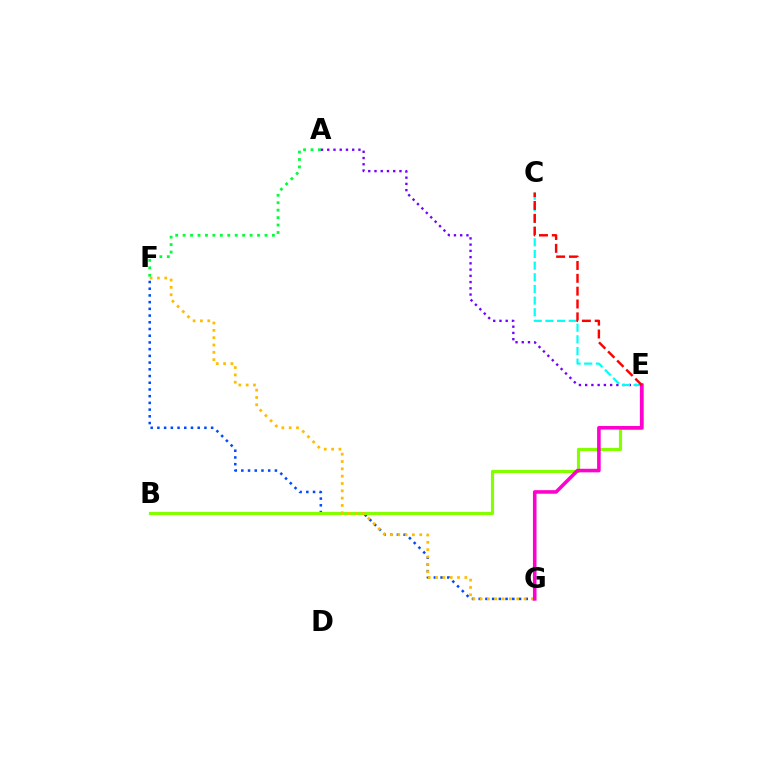{('F', 'G'): [{'color': '#004bff', 'line_style': 'dotted', 'thickness': 1.82}, {'color': '#ffbd00', 'line_style': 'dotted', 'thickness': 1.99}], ('B', 'E'): [{'color': '#84ff00', 'line_style': 'solid', 'thickness': 2.28}], ('A', 'F'): [{'color': '#00ff39', 'line_style': 'dotted', 'thickness': 2.02}], ('A', 'E'): [{'color': '#7200ff', 'line_style': 'dotted', 'thickness': 1.7}], ('C', 'E'): [{'color': '#00fff6', 'line_style': 'dashed', 'thickness': 1.58}, {'color': '#ff0000', 'line_style': 'dashed', 'thickness': 1.75}], ('E', 'G'): [{'color': '#ff00cf', 'line_style': 'solid', 'thickness': 2.57}]}